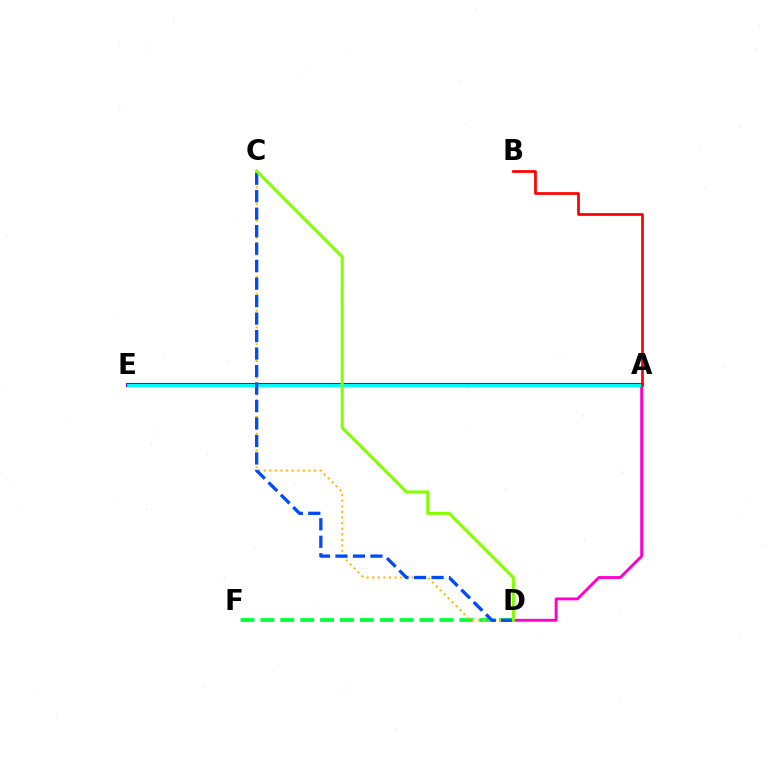{('A', 'D'): [{'color': '#ff00cf', 'line_style': 'solid', 'thickness': 2.08}], ('A', 'E'): [{'color': '#7200ff', 'line_style': 'solid', 'thickness': 2.97}, {'color': '#00fff6', 'line_style': 'solid', 'thickness': 2.12}], ('D', 'F'): [{'color': '#00ff39', 'line_style': 'dashed', 'thickness': 2.7}], ('A', 'B'): [{'color': '#ff0000', 'line_style': 'solid', 'thickness': 1.96}], ('C', 'D'): [{'color': '#ffbd00', 'line_style': 'dotted', 'thickness': 1.52}, {'color': '#004bff', 'line_style': 'dashed', 'thickness': 2.38}, {'color': '#84ff00', 'line_style': 'solid', 'thickness': 2.2}]}